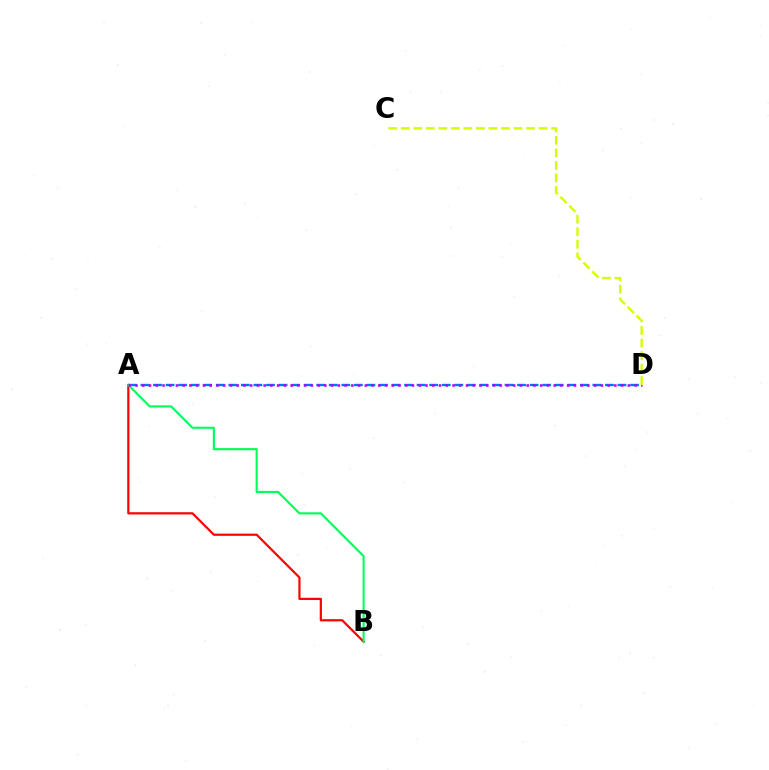{('A', 'D'): [{'color': '#0074ff', 'line_style': 'dashed', 'thickness': 1.71}, {'color': '#b900ff', 'line_style': 'dotted', 'thickness': 1.83}], ('A', 'B'): [{'color': '#ff0000', 'line_style': 'solid', 'thickness': 1.59}, {'color': '#00ff5c', 'line_style': 'solid', 'thickness': 1.53}], ('C', 'D'): [{'color': '#d1ff00', 'line_style': 'dashed', 'thickness': 1.7}]}